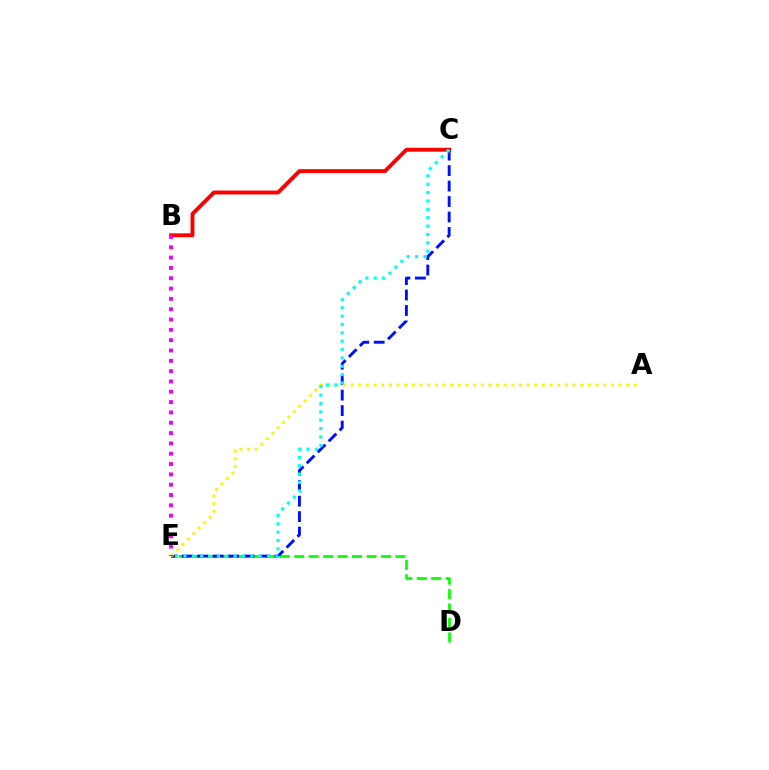{('D', 'E'): [{'color': '#08ff00', 'line_style': 'dashed', 'thickness': 1.96}], ('C', 'E'): [{'color': '#0010ff', 'line_style': 'dashed', 'thickness': 2.1}, {'color': '#00fff6', 'line_style': 'dotted', 'thickness': 2.27}], ('A', 'E'): [{'color': '#fcf500', 'line_style': 'dotted', 'thickness': 2.08}], ('B', 'C'): [{'color': '#ff0000', 'line_style': 'solid', 'thickness': 2.8}], ('B', 'E'): [{'color': '#ee00ff', 'line_style': 'dotted', 'thickness': 2.8}]}